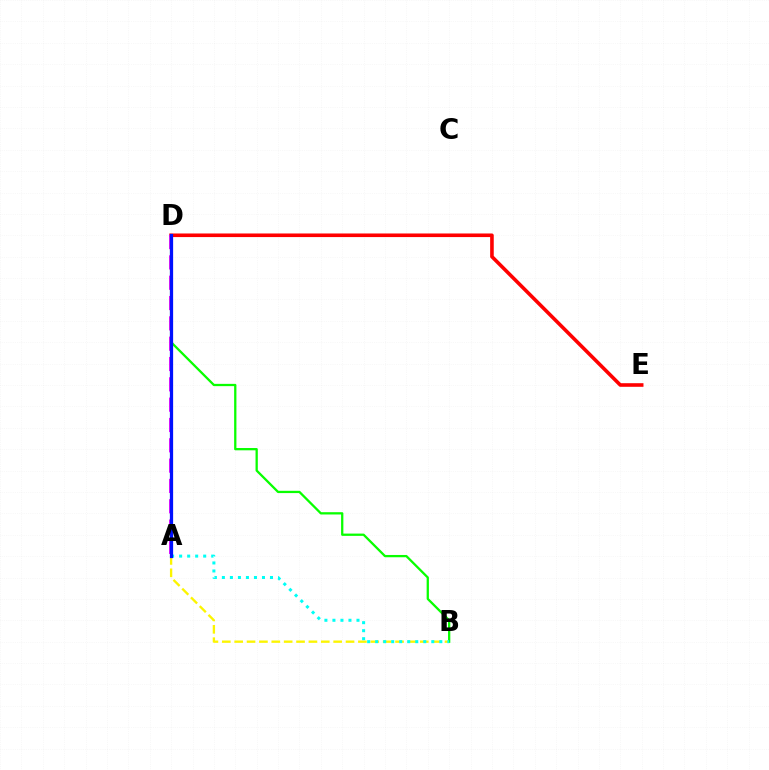{('D', 'E'): [{'color': '#ff0000', 'line_style': 'solid', 'thickness': 2.59}], ('A', 'D'): [{'color': '#ee00ff', 'line_style': 'dashed', 'thickness': 2.76}, {'color': '#0010ff', 'line_style': 'solid', 'thickness': 2.34}], ('A', 'B'): [{'color': '#fcf500', 'line_style': 'dashed', 'thickness': 1.68}, {'color': '#00fff6', 'line_style': 'dotted', 'thickness': 2.18}], ('B', 'D'): [{'color': '#08ff00', 'line_style': 'solid', 'thickness': 1.64}]}